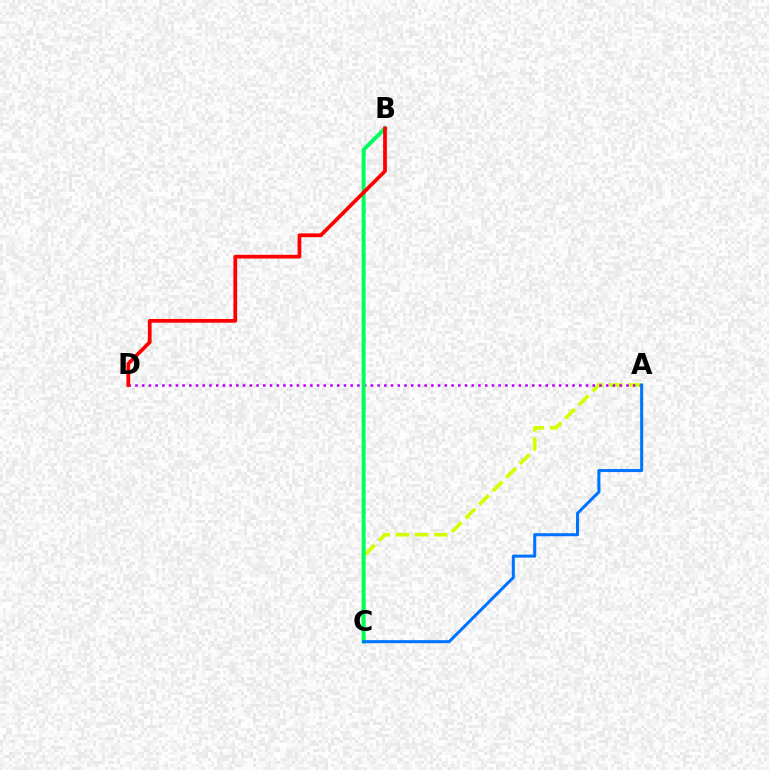{('A', 'C'): [{'color': '#d1ff00', 'line_style': 'dashed', 'thickness': 2.61}, {'color': '#0074ff', 'line_style': 'solid', 'thickness': 2.19}], ('A', 'D'): [{'color': '#b900ff', 'line_style': 'dotted', 'thickness': 1.83}], ('B', 'C'): [{'color': '#00ff5c', 'line_style': 'solid', 'thickness': 2.85}], ('B', 'D'): [{'color': '#ff0000', 'line_style': 'solid', 'thickness': 2.69}]}